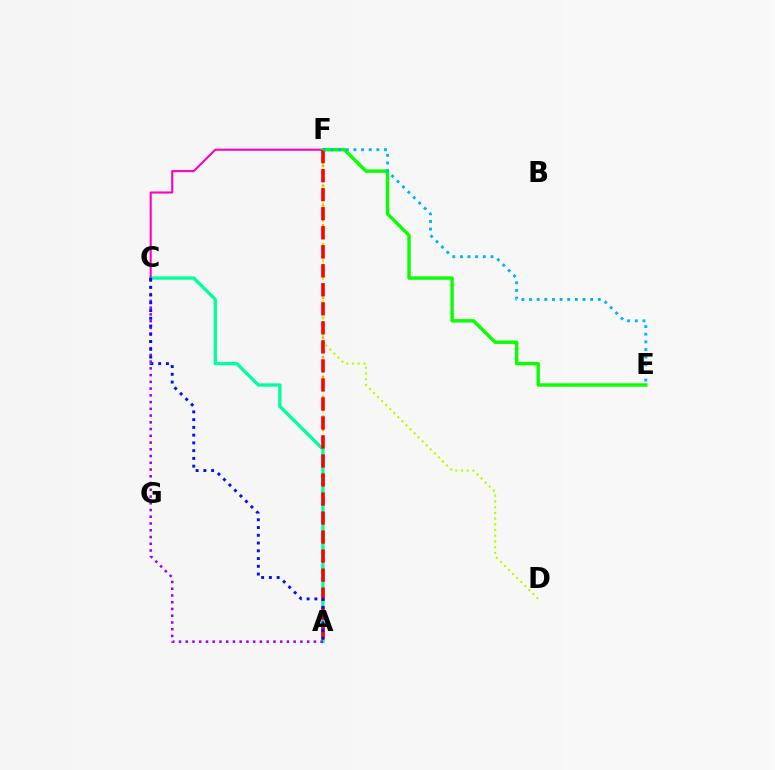{('A', 'F'): [{'color': '#ffa500', 'line_style': 'dotted', 'thickness': 1.79}, {'color': '#ff0000', 'line_style': 'dashed', 'thickness': 2.58}], ('A', 'C'): [{'color': '#00ff9d', 'line_style': 'solid', 'thickness': 2.38}, {'color': '#9b00ff', 'line_style': 'dotted', 'thickness': 1.83}, {'color': '#0010ff', 'line_style': 'dotted', 'thickness': 2.11}], ('D', 'F'): [{'color': '#b3ff00', 'line_style': 'dotted', 'thickness': 1.55}], ('C', 'F'): [{'color': '#ff00bd', 'line_style': 'solid', 'thickness': 1.5}], ('E', 'F'): [{'color': '#08ff00', 'line_style': 'solid', 'thickness': 2.43}, {'color': '#00b5ff', 'line_style': 'dotted', 'thickness': 2.08}]}